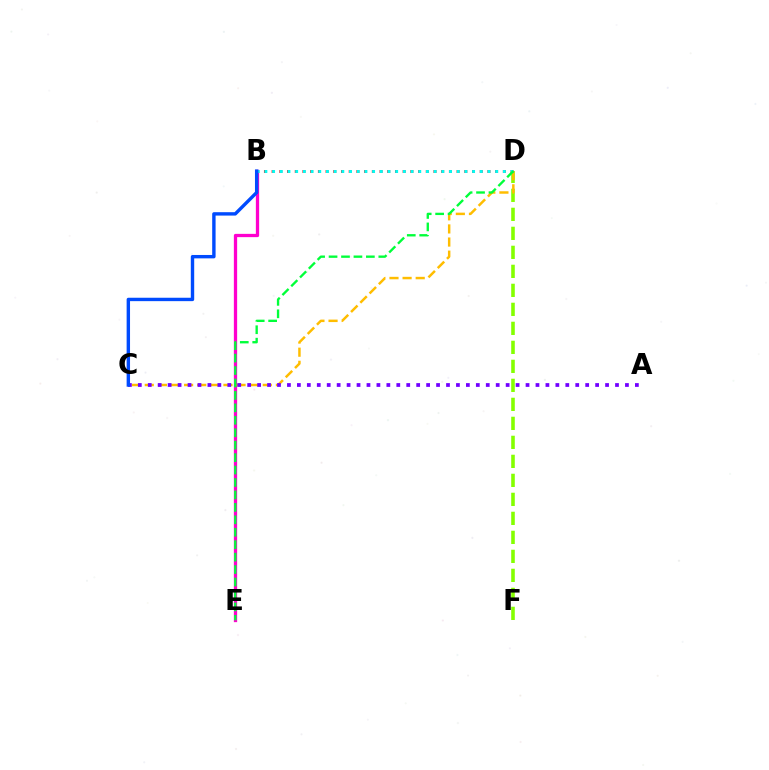{('D', 'F'): [{'color': '#84ff00', 'line_style': 'dashed', 'thickness': 2.58}], ('B', 'E'): [{'color': '#ff00cf', 'line_style': 'solid', 'thickness': 2.36}], ('C', 'D'): [{'color': '#ffbd00', 'line_style': 'dashed', 'thickness': 1.78}], ('B', 'D'): [{'color': '#ff0000', 'line_style': 'dotted', 'thickness': 2.09}, {'color': '#00fff6', 'line_style': 'dotted', 'thickness': 2.09}], ('A', 'C'): [{'color': '#7200ff', 'line_style': 'dotted', 'thickness': 2.7}], ('B', 'C'): [{'color': '#004bff', 'line_style': 'solid', 'thickness': 2.45}], ('D', 'E'): [{'color': '#00ff39', 'line_style': 'dashed', 'thickness': 1.69}]}